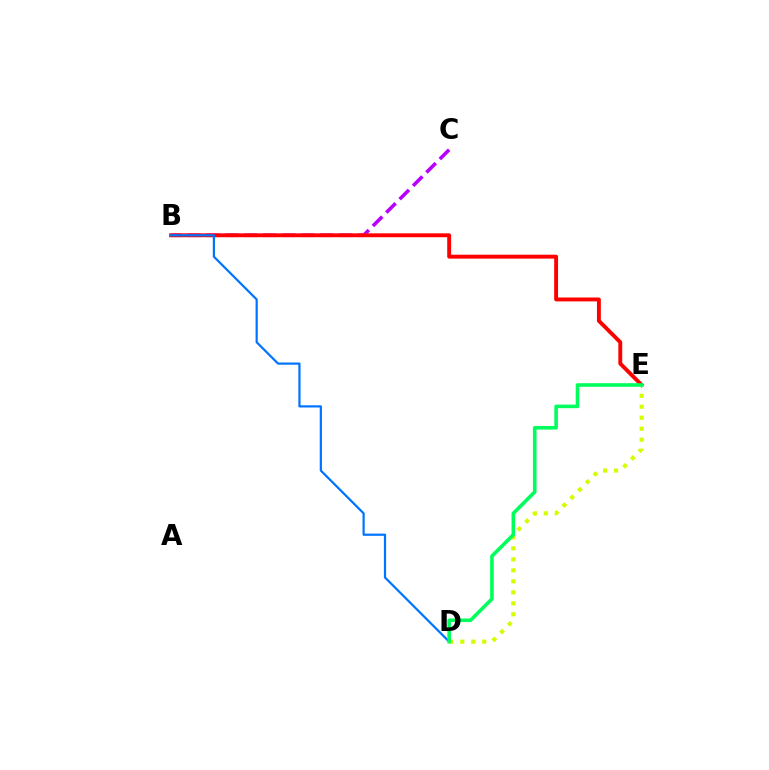{('B', 'C'): [{'color': '#b900ff', 'line_style': 'dashed', 'thickness': 2.57}], ('B', 'E'): [{'color': '#ff0000', 'line_style': 'solid', 'thickness': 2.8}], ('B', 'D'): [{'color': '#0074ff', 'line_style': 'solid', 'thickness': 1.59}], ('D', 'E'): [{'color': '#d1ff00', 'line_style': 'dotted', 'thickness': 2.99}, {'color': '#00ff5c', 'line_style': 'solid', 'thickness': 2.59}]}